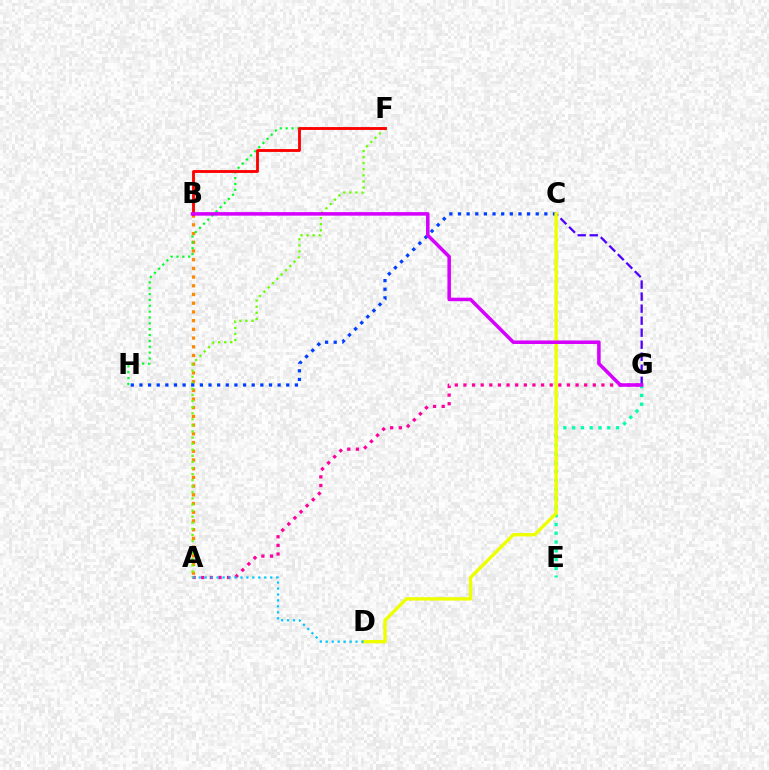{('A', 'B'): [{'color': '#ff8800', 'line_style': 'dotted', 'thickness': 2.37}], ('A', 'G'): [{'color': '#ff00a0', 'line_style': 'dotted', 'thickness': 2.34}], ('A', 'F'): [{'color': '#66ff00', 'line_style': 'dotted', 'thickness': 1.65}], ('E', 'G'): [{'color': '#00ffaf', 'line_style': 'dotted', 'thickness': 2.39}], ('C', 'G'): [{'color': '#4f00ff', 'line_style': 'dashed', 'thickness': 1.63}], ('C', 'H'): [{'color': '#003fff', 'line_style': 'dotted', 'thickness': 2.35}], ('C', 'D'): [{'color': '#eeff00', 'line_style': 'solid', 'thickness': 2.42}], ('F', 'H'): [{'color': '#00ff27', 'line_style': 'dotted', 'thickness': 1.59}], ('B', 'F'): [{'color': '#ff0000', 'line_style': 'solid', 'thickness': 2.05}], ('B', 'G'): [{'color': '#d600ff', 'line_style': 'solid', 'thickness': 2.54}], ('A', 'D'): [{'color': '#00c7ff', 'line_style': 'dotted', 'thickness': 1.62}]}